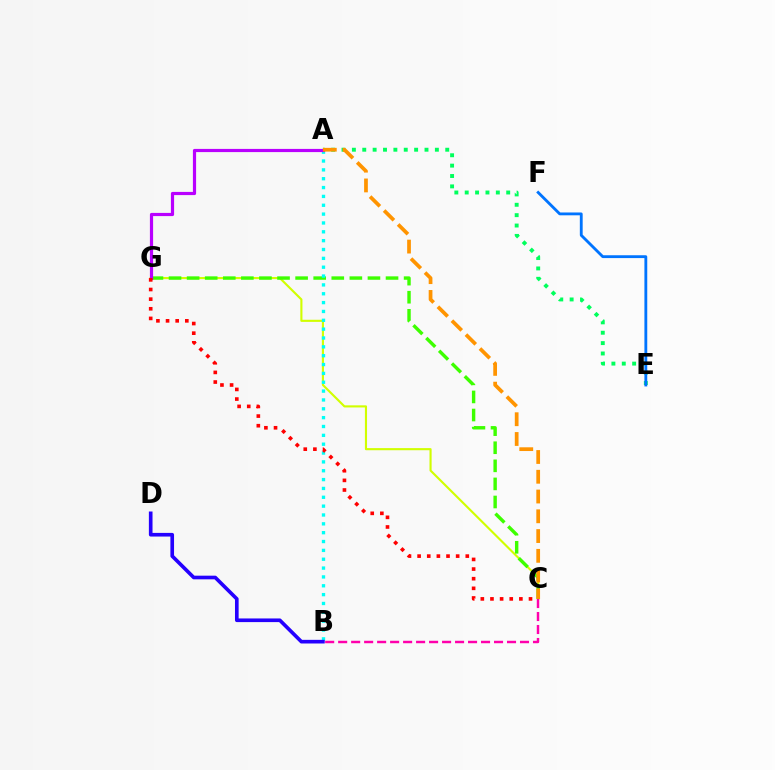{('C', 'G'): [{'color': '#d1ff00', 'line_style': 'solid', 'thickness': 1.53}, {'color': '#3dff00', 'line_style': 'dashed', 'thickness': 2.46}, {'color': '#ff0000', 'line_style': 'dotted', 'thickness': 2.62}], ('A', 'E'): [{'color': '#00ff5c', 'line_style': 'dotted', 'thickness': 2.82}], ('B', 'C'): [{'color': '#ff00ac', 'line_style': 'dashed', 'thickness': 1.76}], ('A', 'B'): [{'color': '#00fff6', 'line_style': 'dotted', 'thickness': 2.4}], ('A', 'G'): [{'color': '#b900ff', 'line_style': 'solid', 'thickness': 2.3}], ('A', 'C'): [{'color': '#ff9400', 'line_style': 'dashed', 'thickness': 2.69}], ('B', 'D'): [{'color': '#2500ff', 'line_style': 'solid', 'thickness': 2.62}], ('E', 'F'): [{'color': '#0074ff', 'line_style': 'solid', 'thickness': 2.04}]}